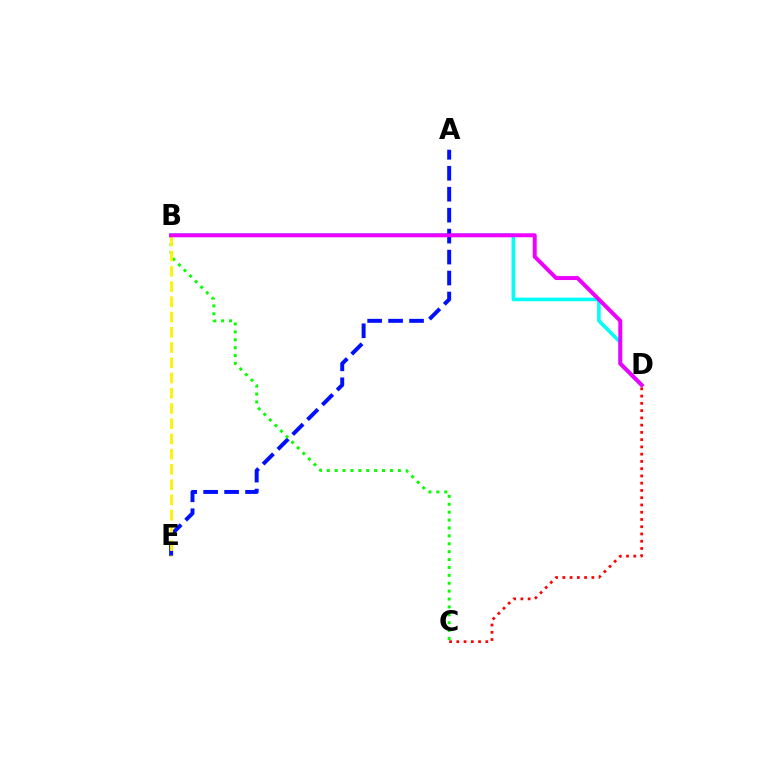{('B', 'D'): [{'color': '#00fff6', 'line_style': 'solid', 'thickness': 2.58}, {'color': '#ee00ff', 'line_style': 'solid', 'thickness': 2.86}], ('A', 'E'): [{'color': '#0010ff', 'line_style': 'dashed', 'thickness': 2.85}], ('B', 'C'): [{'color': '#08ff00', 'line_style': 'dotted', 'thickness': 2.14}], ('B', 'E'): [{'color': '#fcf500', 'line_style': 'dashed', 'thickness': 2.07}], ('C', 'D'): [{'color': '#ff0000', 'line_style': 'dotted', 'thickness': 1.97}]}